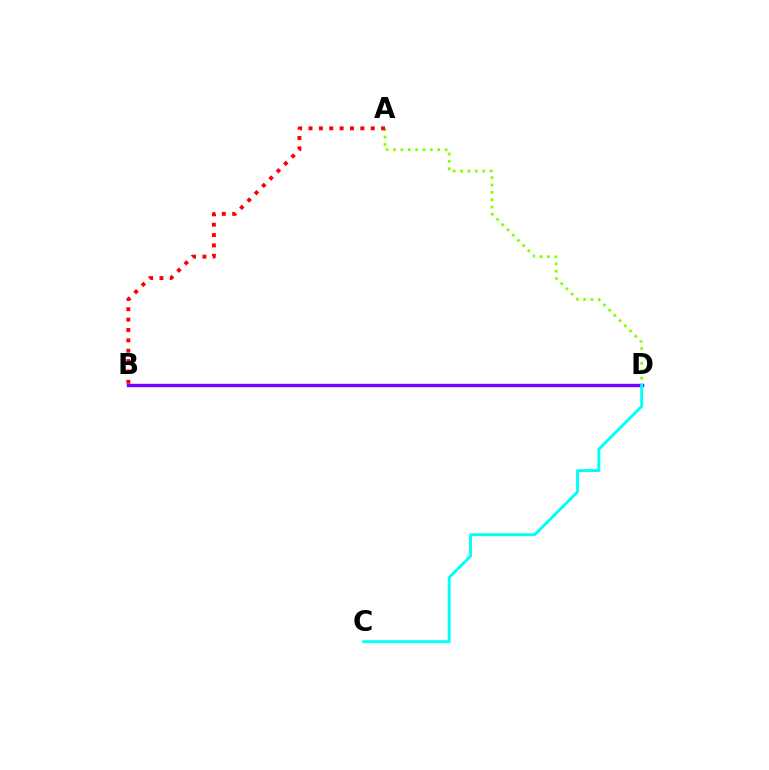{('A', 'D'): [{'color': '#84ff00', 'line_style': 'dotted', 'thickness': 2.0}], ('A', 'B'): [{'color': '#ff0000', 'line_style': 'dotted', 'thickness': 2.81}], ('B', 'D'): [{'color': '#7200ff', 'line_style': 'solid', 'thickness': 2.44}], ('C', 'D'): [{'color': '#00fff6', 'line_style': 'solid', 'thickness': 2.09}]}